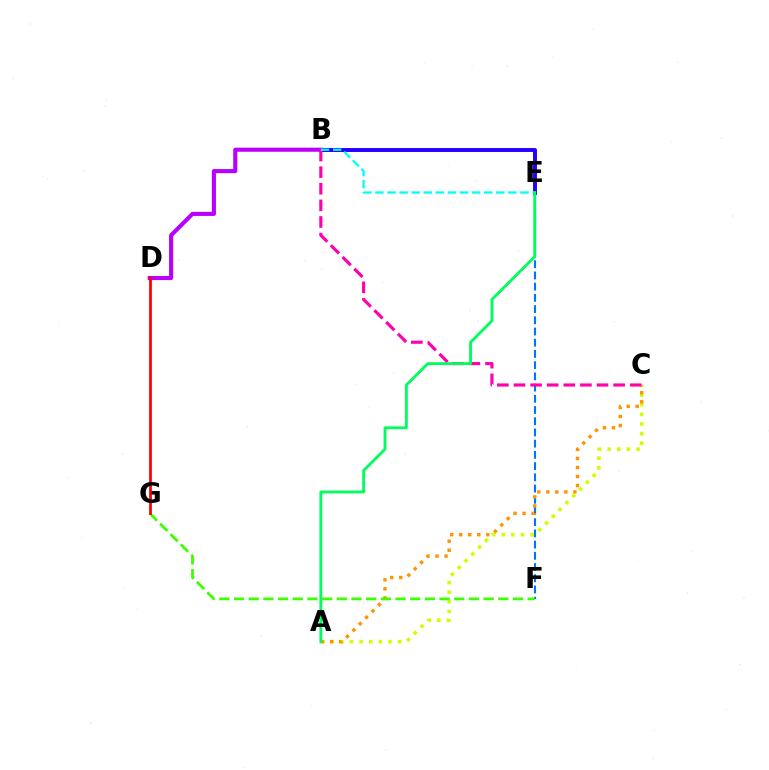{('E', 'F'): [{'color': '#0074ff', 'line_style': 'dashed', 'thickness': 1.52}], ('A', 'C'): [{'color': '#d1ff00', 'line_style': 'dotted', 'thickness': 2.61}, {'color': '#ff9400', 'line_style': 'dotted', 'thickness': 2.45}], ('B', 'E'): [{'color': '#2500ff', 'line_style': 'solid', 'thickness': 2.83}, {'color': '#00fff6', 'line_style': 'dashed', 'thickness': 1.64}], ('B', 'D'): [{'color': '#b900ff', 'line_style': 'solid', 'thickness': 2.95}], ('B', 'C'): [{'color': '#ff00ac', 'line_style': 'dashed', 'thickness': 2.26}], ('F', 'G'): [{'color': '#3dff00', 'line_style': 'dashed', 'thickness': 1.99}], ('D', 'G'): [{'color': '#ff0000', 'line_style': 'solid', 'thickness': 1.97}], ('A', 'E'): [{'color': '#00ff5c', 'line_style': 'solid', 'thickness': 2.05}]}